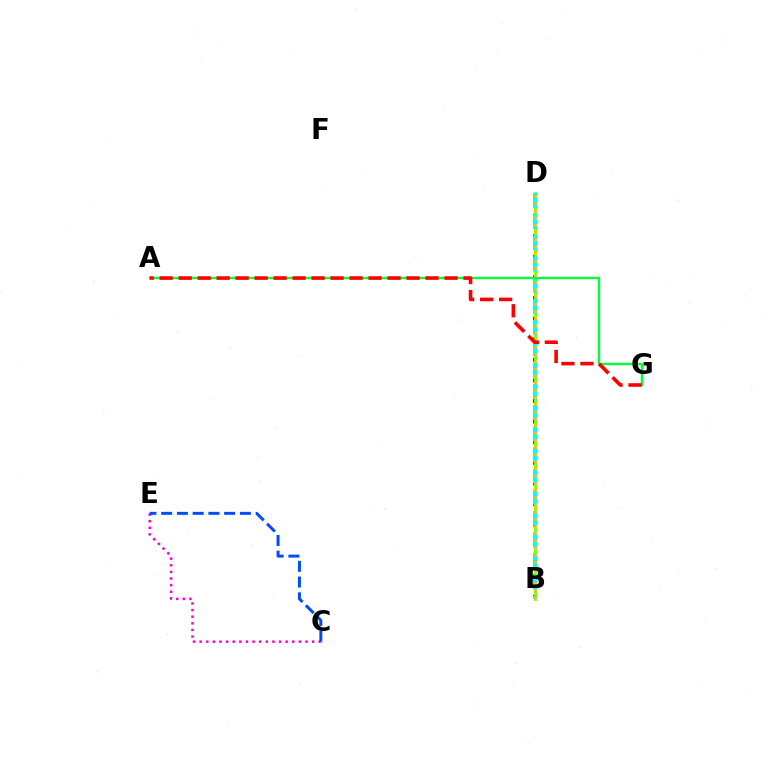{('B', 'D'): [{'color': '#7200ff', 'line_style': 'dotted', 'thickness': 2.8}, {'color': '#84ff00', 'line_style': 'solid', 'thickness': 2.07}, {'color': '#00fff6', 'line_style': 'dashed', 'thickness': 2.88}, {'color': '#ffbd00', 'line_style': 'dotted', 'thickness': 1.95}], ('C', 'E'): [{'color': '#ff00cf', 'line_style': 'dotted', 'thickness': 1.8}, {'color': '#004bff', 'line_style': 'dashed', 'thickness': 2.14}], ('A', 'G'): [{'color': '#00ff39', 'line_style': 'solid', 'thickness': 1.73}, {'color': '#ff0000', 'line_style': 'dashed', 'thickness': 2.58}]}